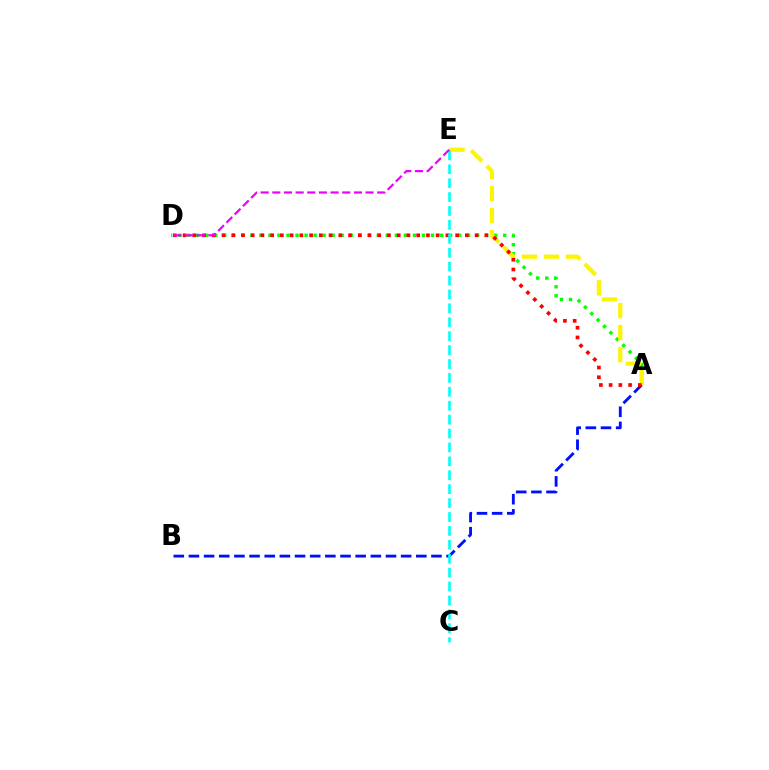{('A', 'B'): [{'color': '#0010ff', 'line_style': 'dashed', 'thickness': 2.06}], ('A', 'D'): [{'color': '#08ff00', 'line_style': 'dotted', 'thickness': 2.45}, {'color': '#ff0000', 'line_style': 'dotted', 'thickness': 2.64}], ('A', 'E'): [{'color': '#fcf500', 'line_style': 'dashed', 'thickness': 2.99}], ('C', 'E'): [{'color': '#00fff6', 'line_style': 'dashed', 'thickness': 1.89}], ('D', 'E'): [{'color': '#ee00ff', 'line_style': 'dashed', 'thickness': 1.58}]}